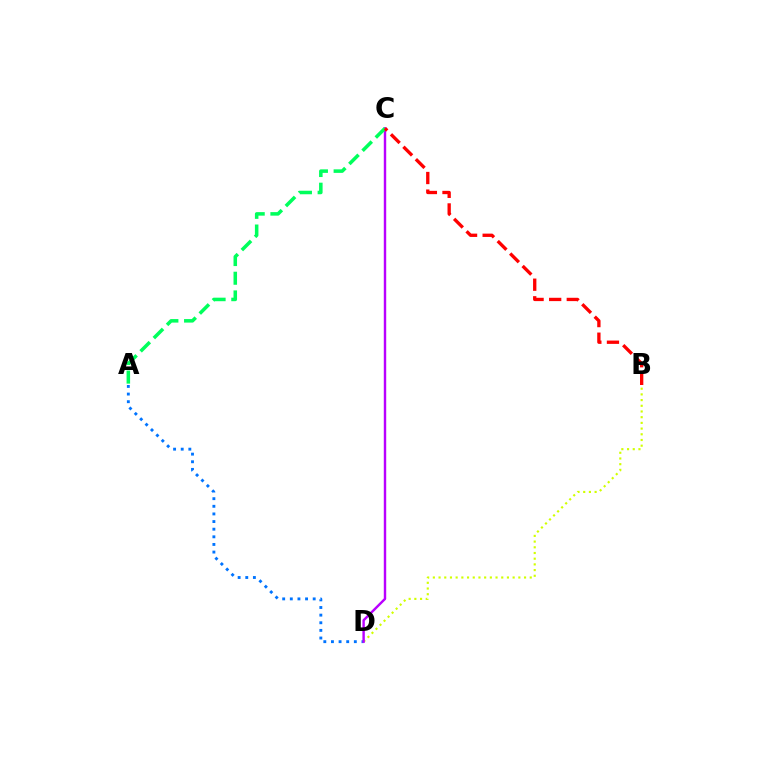{('B', 'D'): [{'color': '#d1ff00', 'line_style': 'dotted', 'thickness': 1.55}], ('A', 'D'): [{'color': '#0074ff', 'line_style': 'dotted', 'thickness': 2.07}], ('C', 'D'): [{'color': '#b900ff', 'line_style': 'solid', 'thickness': 1.74}], ('A', 'C'): [{'color': '#00ff5c', 'line_style': 'dashed', 'thickness': 2.54}], ('B', 'C'): [{'color': '#ff0000', 'line_style': 'dashed', 'thickness': 2.39}]}